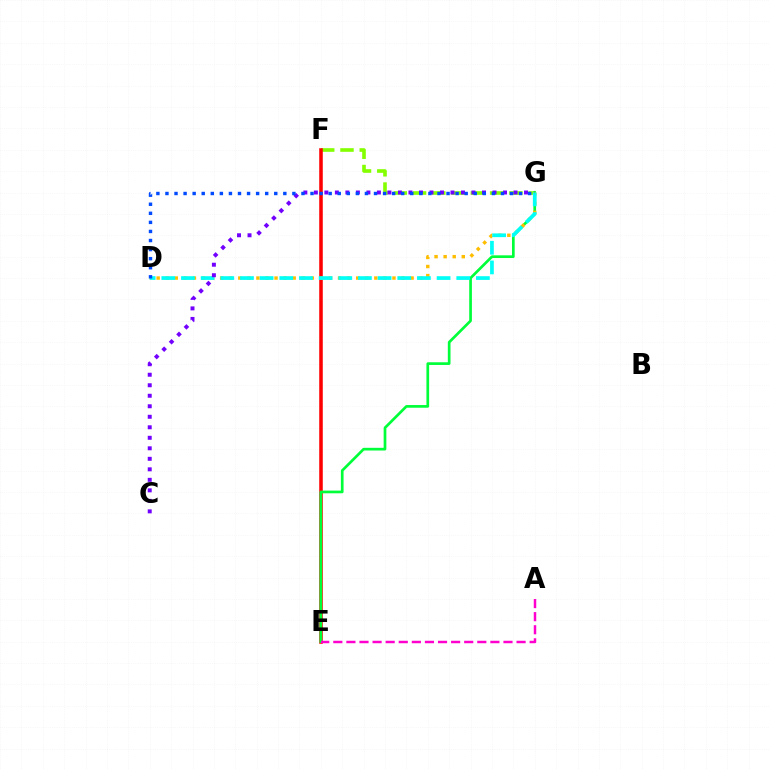{('F', 'G'): [{'color': '#84ff00', 'line_style': 'dashed', 'thickness': 2.62}], ('E', 'F'): [{'color': '#ff0000', 'line_style': 'solid', 'thickness': 2.55}], ('E', 'G'): [{'color': '#00ff39', 'line_style': 'solid', 'thickness': 1.94}], ('A', 'E'): [{'color': '#ff00cf', 'line_style': 'dashed', 'thickness': 1.78}], ('D', 'G'): [{'color': '#ffbd00', 'line_style': 'dotted', 'thickness': 2.46}, {'color': '#00fff6', 'line_style': 'dashed', 'thickness': 2.67}, {'color': '#004bff', 'line_style': 'dotted', 'thickness': 2.46}], ('C', 'G'): [{'color': '#7200ff', 'line_style': 'dotted', 'thickness': 2.86}]}